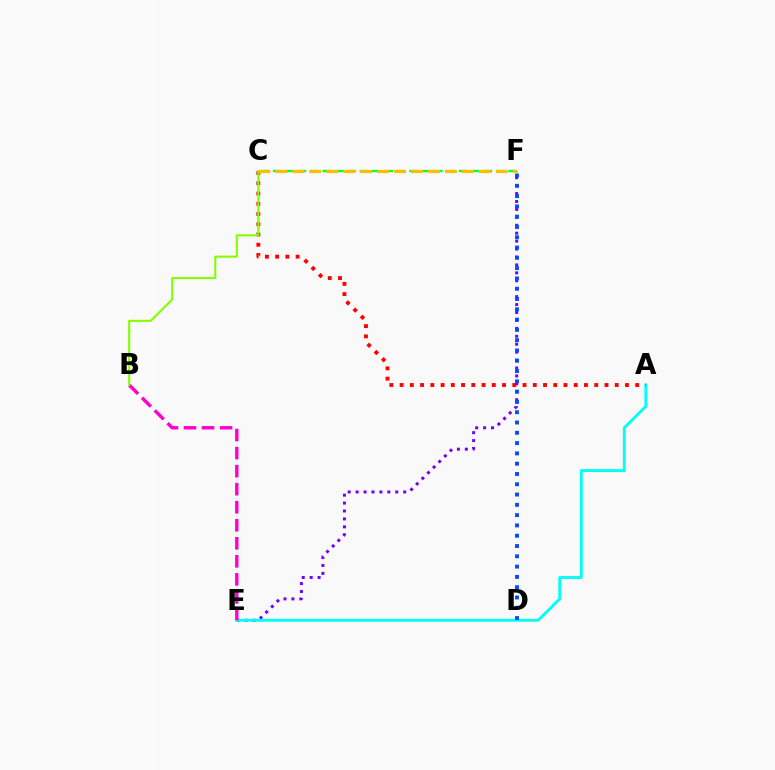{('E', 'F'): [{'color': '#7200ff', 'line_style': 'dotted', 'thickness': 2.15}], ('A', 'E'): [{'color': '#00fff6', 'line_style': 'solid', 'thickness': 2.07}], ('D', 'F'): [{'color': '#004bff', 'line_style': 'dotted', 'thickness': 2.8}], ('A', 'C'): [{'color': '#ff0000', 'line_style': 'dotted', 'thickness': 2.78}], ('B', 'E'): [{'color': '#ff00cf', 'line_style': 'dashed', 'thickness': 2.45}], ('C', 'F'): [{'color': '#00ff39', 'line_style': 'dashed', 'thickness': 1.68}, {'color': '#ffbd00', 'line_style': 'dashed', 'thickness': 2.3}], ('B', 'C'): [{'color': '#84ff00', 'line_style': 'solid', 'thickness': 1.52}]}